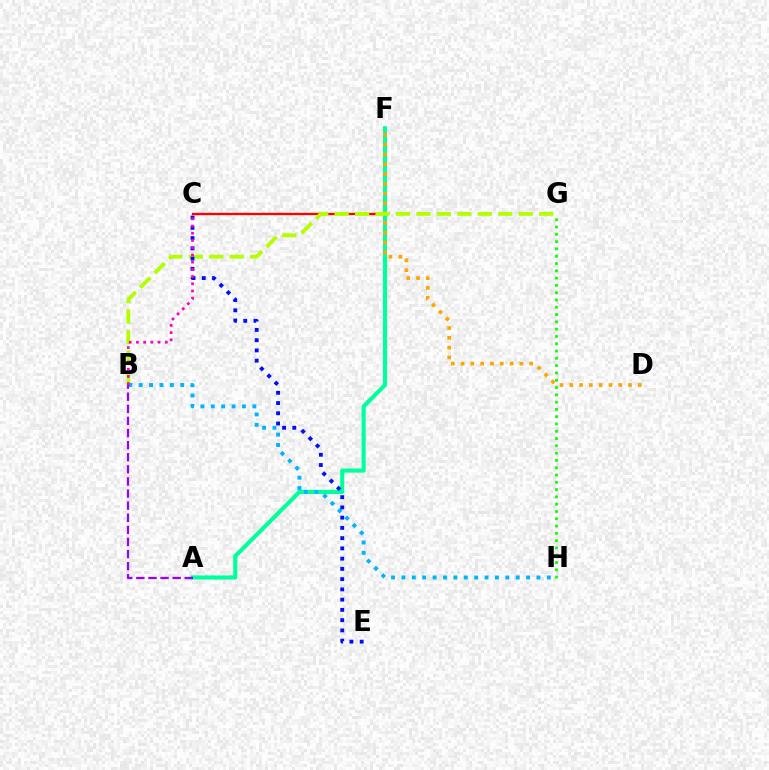{('C', 'F'): [{'color': '#ff0000', 'line_style': 'solid', 'thickness': 1.67}], ('A', 'F'): [{'color': '#00ff9d', 'line_style': 'solid', 'thickness': 2.97}], ('G', 'H'): [{'color': '#08ff00', 'line_style': 'dotted', 'thickness': 1.98}], ('D', 'F'): [{'color': '#ffa500', 'line_style': 'dotted', 'thickness': 2.66}], ('B', 'G'): [{'color': '#b3ff00', 'line_style': 'dashed', 'thickness': 2.78}], ('B', 'H'): [{'color': '#00b5ff', 'line_style': 'dotted', 'thickness': 2.82}], ('C', 'E'): [{'color': '#0010ff', 'line_style': 'dotted', 'thickness': 2.78}], ('B', 'C'): [{'color': '#ff00bd', 'line_style': 'dotted', 'thickness': 1.96}], ('A', 'B'): [{'color': '#9b00ff', 'line_style': 'dashed', 'thickness': 1.64}]}